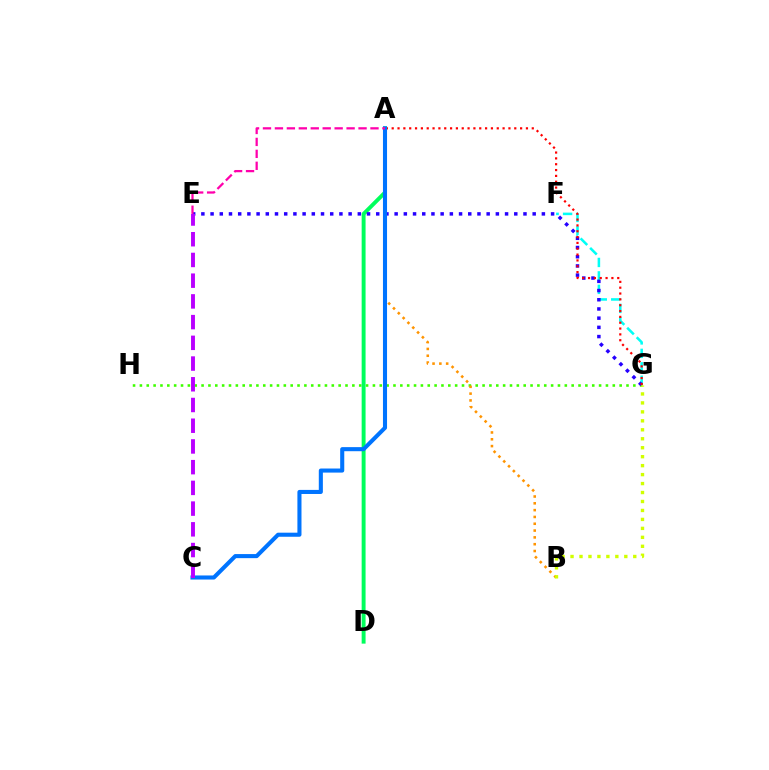{('G', 'H'): [{'color': '#3dff00', 'line_style': 'dotted', 'thickness': 1.86}], ('A', 'B'): [{'color': '#ff9400', 'line_style': 'dotted', 'thickness': 1.85}], ('F', 'G'): [{'color': '#00fff6', 'line_style': 'dashed', 'thickness': 1.83}], ('A', 'D'): [{'color': '#00ff5c', 'line_style': 'solid', 'thickness': 2.82}], ('E', 'G'): [{'color': '#2500ff', 'line_style': 'dotted', 'thickness': 2.5}], ('A', 'G'): [{'color': '#ff0000', 'line_style': 'dotted', 'thickness': 1.59}], ('B', 'G'): [{'color': '#d1ff00', 'line_style': 'dotted', 'thickness': 2.43}], ('A', 'C'): [{'color': '#0074ff', 'line_style': 'solid', 'thickness': 2.94}], ('A', 'E'): [{'color': '#ff00ac', 'line_style': 'dashed', 'thickness': 1.62}], ('C', 'E'): [{'color': '#b900ff', 'line_style': 'dashed', 'thickness': 2.81}]}